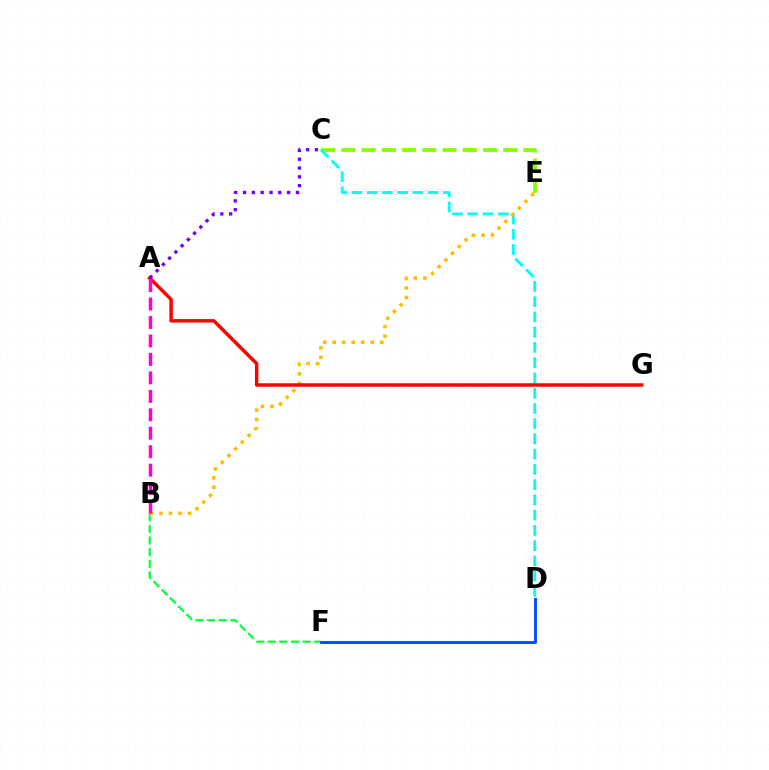{('C', 'E'): [{'color': '#84ff00', 'line_style': 'dashed', 'thickness': 2.75}], ('B', 'F'): [{'color': '#00ff39', 'line_style': 'dashed', 'thickness': 1.58}], ('C', 'D'): [{'color': '#00fff6', 'line_style': 'dashed', 'thickness': 2.07}], ('B', 'E'): [{'color': '#ffbd00', 'line_style': 'dotted', 'thickness': 2.58}], ('D', 'F'): [{'color': '#004bff', 'line_style': 'solid', 'thickness': 2.07}], ('A', 'G'): [{'color': '#ff0000', 'line_style': 'solid', 'thickness': 2.49}], ('A', 'B'): [{'color': '#ff00cf', 'line_style': 'dashed', 'thickness': 2.51}], ('A', 'C'): [{'color': '#7200ff', 'line_style': 'dotted', 'thickness': 2.4}]}